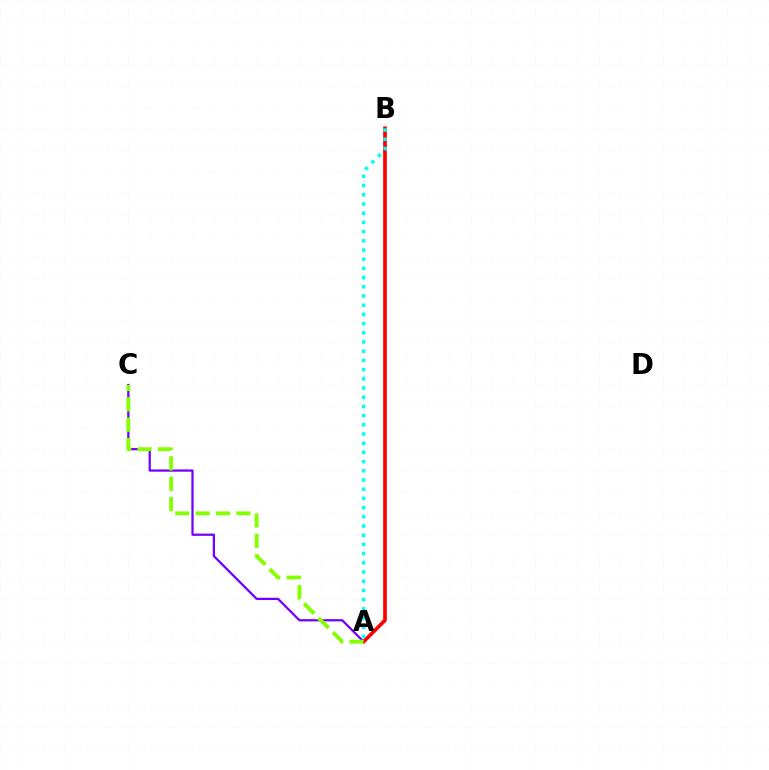{('A', 'C'): [{'color': '#7200ff', 'line_style': 'solid', 'thickness': 1.63}, {'color': '#84ff00', 'line_style': 'dashed', 'thickness': 2.77}], ('A', 'B'): [{'color': '#ff0000', 'line_style': 'solid', 'thickness': 2.65}, {'color': '#00fff6', 'line_style': 'dotted', 'thickness': 2.5}]}